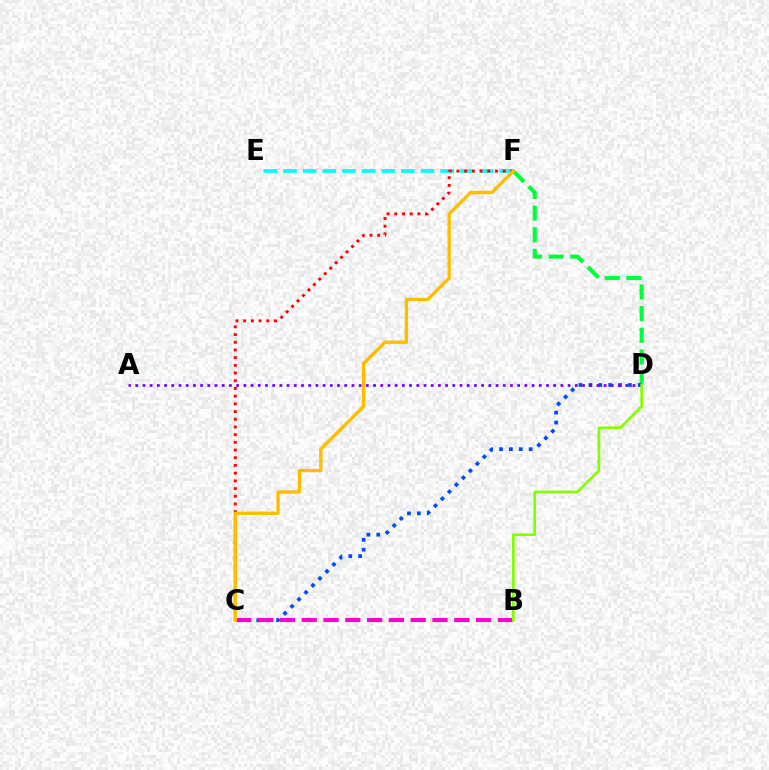{('E', 'F'): [{'color': '#00fff6', 'line_style': 'dashed', 'thickness': 2.67}], ('C', 'F'): [{'color': '#ff0000', 'line_style': 'dotted', 'thickness': 2.09}, {'color': '#ffbd00', 'line_style': 'solid', 'thickness': 2.41}], ('D', 'F'): [{'color': '#00ff39', 'line_style': 'dashed', 'thickness': 2.94}], ('C', 'D'): [{'color': '#004bff', 'line_style': 'dotted', 'thickness': 2.69}], ('A', 'D'): [{'color': '#7200ff', 'line_style': 'dotted', 'thickness': 1.96}], ('B', 'C'): [{'color': '#ff00cf', 'line_style': 'dashed', 'thickness': 2.96}], ('B', 'D'): [{'color': '#84ff00', 'line_style': 'solid', 'thickness': 1.93}]}